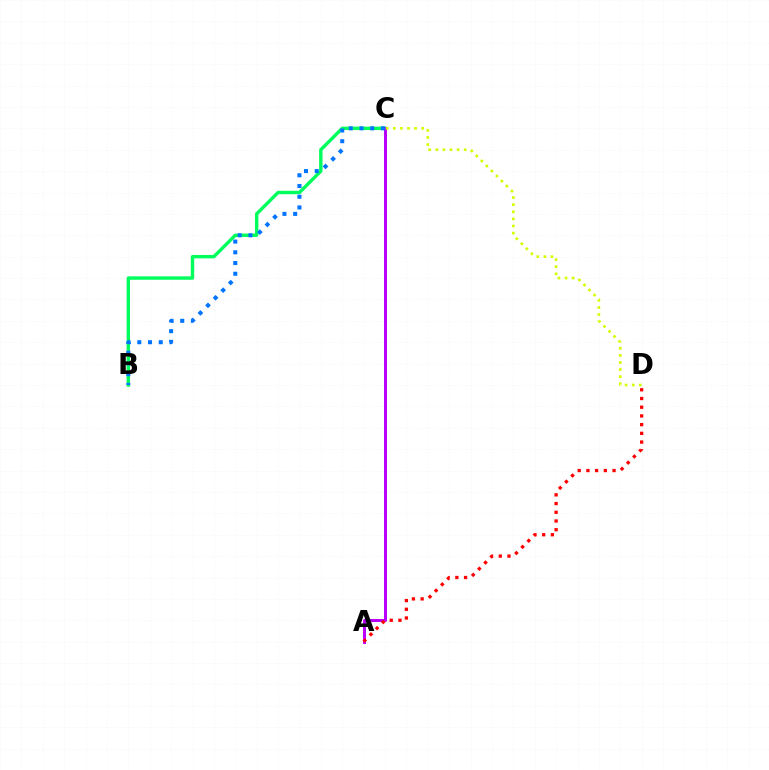{('B', 'C'): [{'color': '#00ff5c', 'line_style': 'solid', 'thickness': 2.45}, {'color': '#0074ff', 'line_style': 'dotted', 'thickness': 2.91}], ('A', 'C'): [{'color': '#b900ff', 'line_style': 'solid', 'thickness': 2.16}], ('A', 'D'): [{'color': '#ff0000', 'line_style': 'dotted', 'thickness': 2.37}], ('C', 'D'): [{'color': '#d1ff00', 'line_style': 'dotted', 'thickness': 1.93}]}